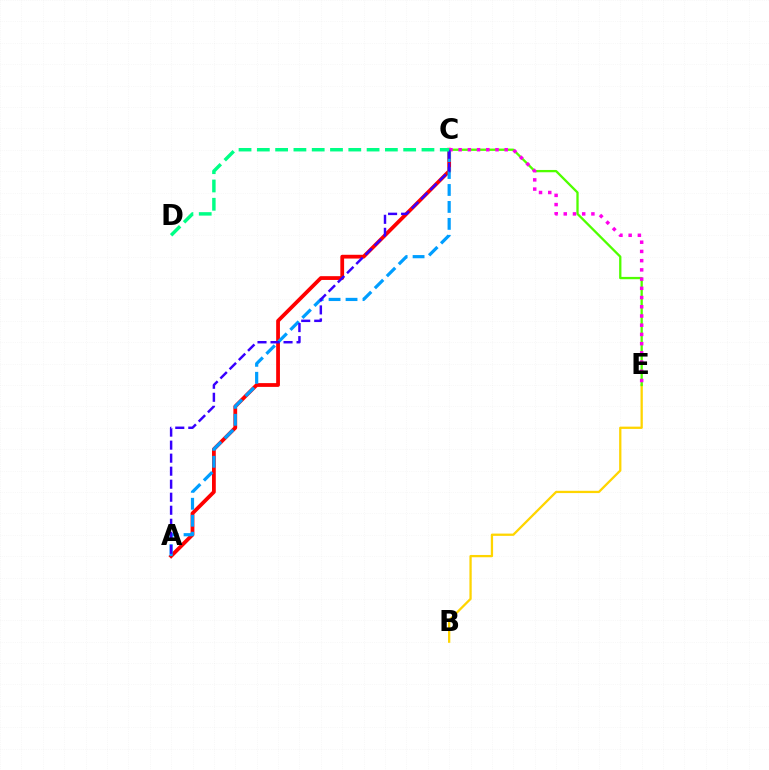{('B', 'E'): [{'color': '#ffd500', 'line_style': 'solid', 'thickness': 1.64}], ('C', 'E'): [{'color': '#4fff00', 'line_style': 'solid', 'thickness': 1.66}, {'color': '#ff00ed', 'line_style': 'dotted', 'thickness': 2.51}], ('A', 'C'): [{'color': '#ff0000', 'line_style': 'solid', 'thickness': 2.72}, {'color': '#009eff', 'line_style': 'dashed', 'thickness': 2.3}, {'color': '#3700ff', 'line_style': 'dashed', 'thickness': 1.77}], ('C', 'D'): [{'color': '#00ff86', 'line_style': 'dashed', 'thickness': 2.48}]}